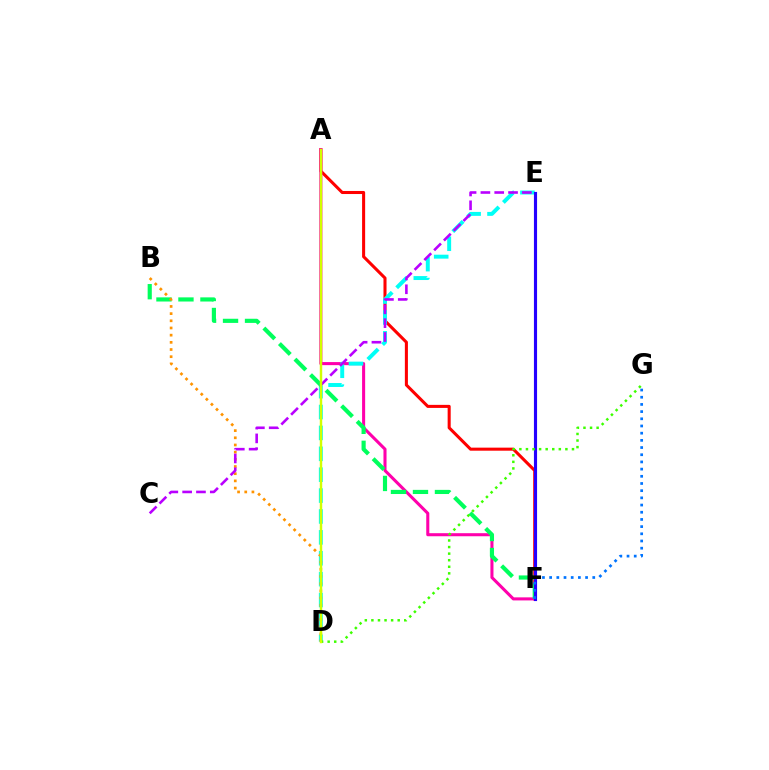{('A', 'F'): [{'color': '#ff0000', 'line_style': 'solid', 'thickness': 2.2}, {'color': '#ff00ac', 'line_style': 'solid', 'thickness': 2.2}], ('D', 'E'): [{'color': '#00fff6', 'line_style': 'dashed', 'thickness': 2.84}], ('B', 'F'): [{'color': '#00ff5c', 'line_style': 'dashed', 'thickness': 2.99}], ('E', 'F'): [{'color': '#2500ff', 'line_style': 'solid', 'thickness': 2.25}], ('B', 'D'): [{'color': '#ff9400', 'line_style': 'dotted', 'thickness': 1.95}], ('C', 'E'): [{'color': '#b900ff', 'line_style': 'dashed', 'thickness': 1.88}], ('D', 'G'): [{'color': '#3dff00', 'line_style': 'dotted', 'thickness': 1.79}], ('F', 'G'): [{'color': '#0074ff', 'line_style': 'dotted', 'thickness': 1.95}], ('A', 'D'): [{'color': '#d1ff00', 'line_style': 'solid', 'thickness': 1.76}]}